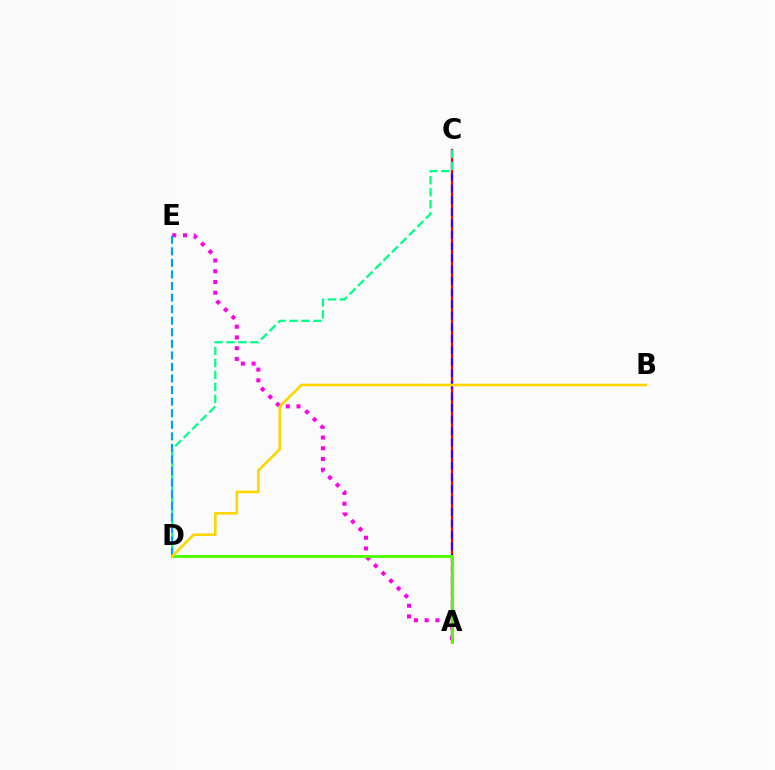{('A', 'C'): [{'color': '#ff0000', 'line_style': 'solid', 'thickness': 1.63}, {'color': '#3700ff', 'line_style': 'dashed', 'thickness': 1.57}], ('A', 'E'): [{'color': '#ff00ed', 'line_style': 'dotted', 'thickness': 2.92}], ('C', 'D'): [{'color': '#00ff86', 'line_style': 'dashed', 'thickness': 1.63}], ('A', 'D'): [{'color': '#4fff00', 'line_style': 'solid', 'thickness': 2.09}], ('D', 'E'): [{'color': '#009eff', 'line_style': 'dashed', 'thickness': 1.57}], ('B', 'D'): [{'color': '#ffd500', 'line_style': 'solid', 'thickness': 1.88}]}